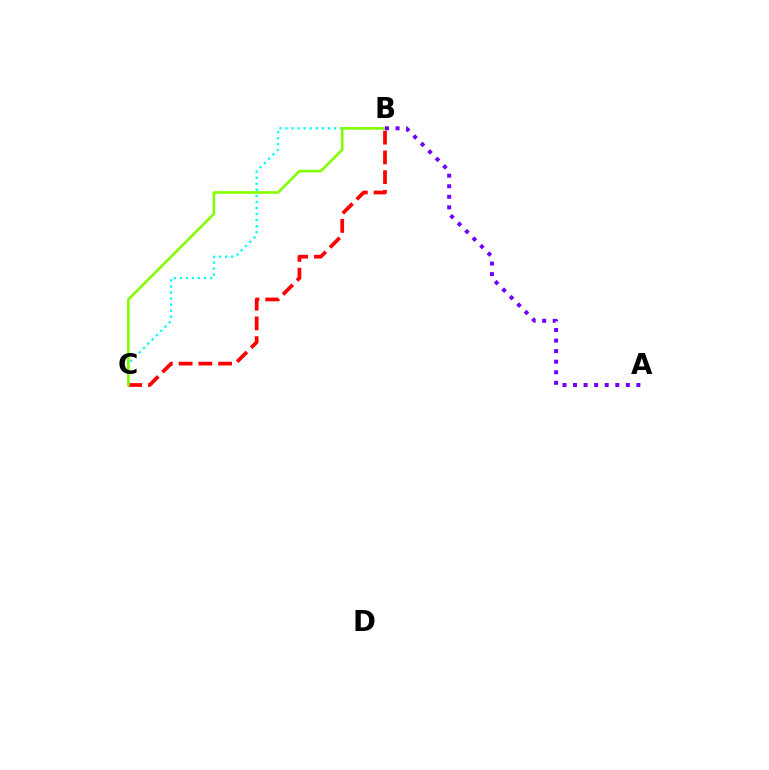{('B', 'C'): [{'color': '#00fff6', 'line_style': 'dotted', 'thickness': 1.65}, {'color': '#ff0000', 'line_style': 'dashed', 'thickness': 2.68}, {'color': '#84ff00', 'line_style': 'solid', 'thickness': 1.9}], ('A', 'B'): [{'color': '#7200ff', 'line_style': 'dotted', 'thickness': 2.87}]}